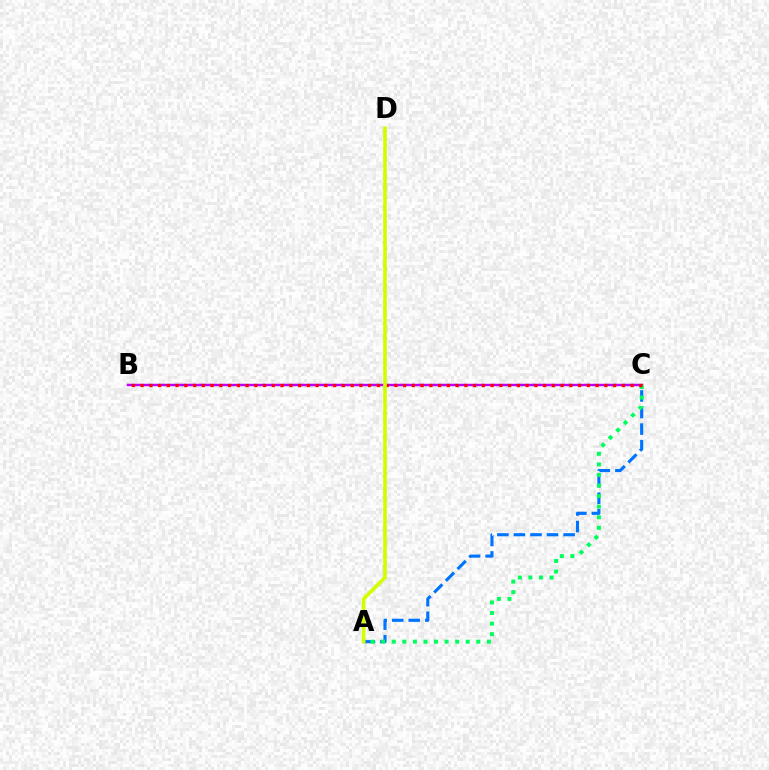{('B', 'C'): [{'color': '#b900ff', 'line_style': 'solid', 'thickness': 1.77}, {'color': '#ff0000', 'line_style': 'dotted', 'thickness': 2.38}], ('A', 'C'): [{'color': '#0074ff', 'line_style': 'dashed', 'thickness': 2.25}, {'color': '#00ff5c', 'line_style': 'dotted', 'thickness': 2.87}], ('A', 'D'): [{'color': '#d1ff00', 'line_style': 'solid', 'thickness': 2.62}]}